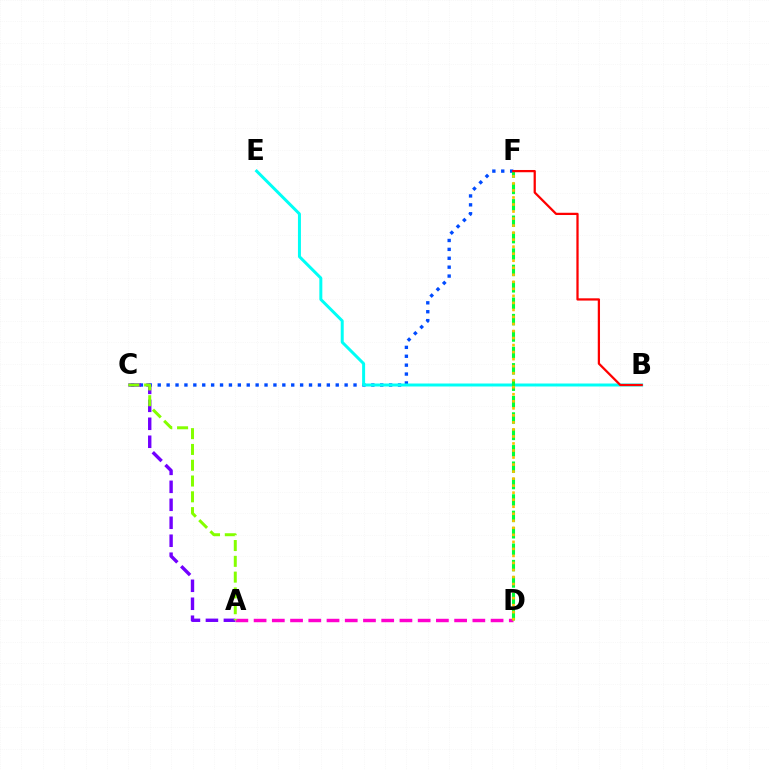{('A', 'D'): [{'color': '#ff00cf', 'line_style': 'dashed', 'thickness': 2.48}], ('C', 'F'): [{'color': '#004bff', 'line_style': 'dotted', 'thickness': 2.42}], ('B', 'E'): [{'color': '#00fff6', 'line_style': 'solid', 'thickness': 2.15}], ('A', 'C'): [{'color': '#7200ff', 'line_style': 'dashed', 'thickness': 2.44}, {'color': '#84ff00', 'line_style': 'dashed', 'thickness': 2.15}], ('D', 'F'): [{'color': '#00ff39', 'line_style': 'dashed', 'thickness': 2.23}, {'color': '#ffbd00', 'line_style': 'dotted', 'thickness': 1.91}], ('B', 'F'): [{'color': '#ff0000', 'line_style': 'solid', 'thickness': 1.62}]}